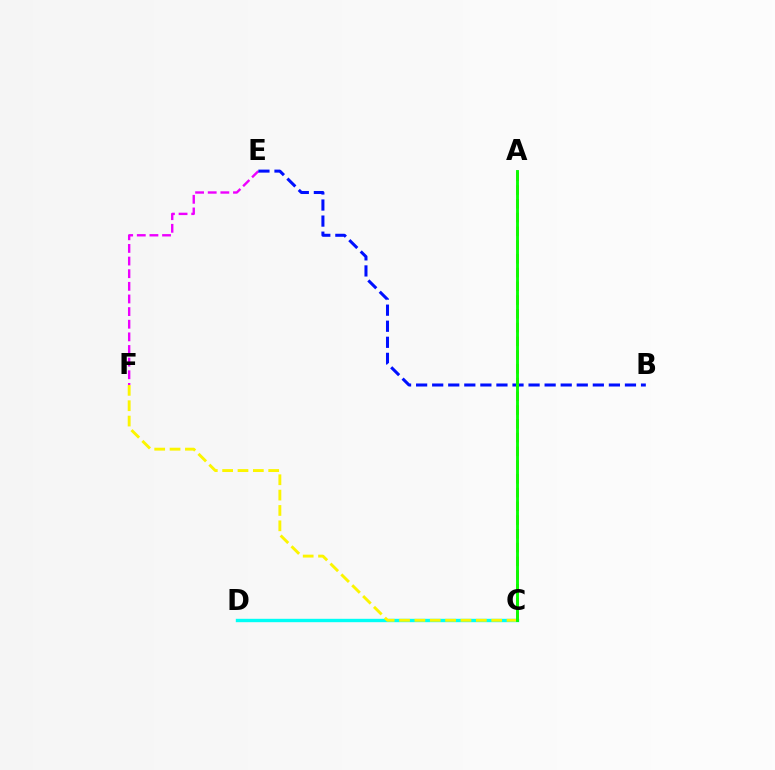{('E', 'F'): [{'color': '#ee00ff', 'line_style': 'dashed', 'thickness': 1.72}], ('C', 'D'): [{'color': '#00fff6', 'line_style': 'solid', 'thickness': 2.43}], ('C', 'F'): [{'color': '#fcf500', 'line_style': 'dashed', 'thickness': 2.09}], ('B', 'E'): [{'color': '#0010ff', 'line_style': 'dashed', 'thickness': 2.18}], ('A', 'C'): [{'color': '#ff0000', 'line_style': 'dashed', 'thickness': 1.87}, {'color': '#08ff00', 'line_style': 'solid', 'thickness': 2.08}]}